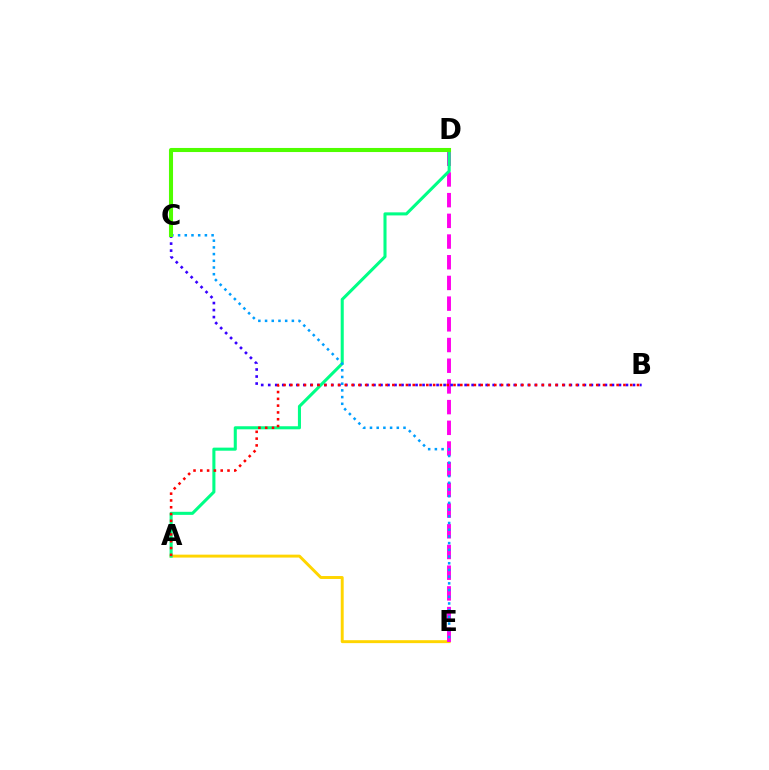{('A', 'E'): [{'color': '#ffd500', 'line_style': 'solid', 'thickness': 2.11}], ('D', 'E'): [{'color': '#ff00ed', 'line_style': 'dashed', 'thickness': 2.81}], ('B', 'C'): [{'color': '#3700ff', 'line_style': 'dotted', 'thickness': 1.91}], ('A', 'D'): [{'color': '#00ff86', 'line_style': 'solid', 'thickness': 2.21}], ('C', 'E'): [{'color': '#009eff', 'line_style': 'dotted', 'thickness': 1.82}], ('A', 'B'): [{'color': '#ff0000', 'line_style': 'dotted', 'thickness': 1.85}], ('C', 'D'): [{'color': '#4fff00', 'line_style': 'solid', 'thickness': 2.93}]}